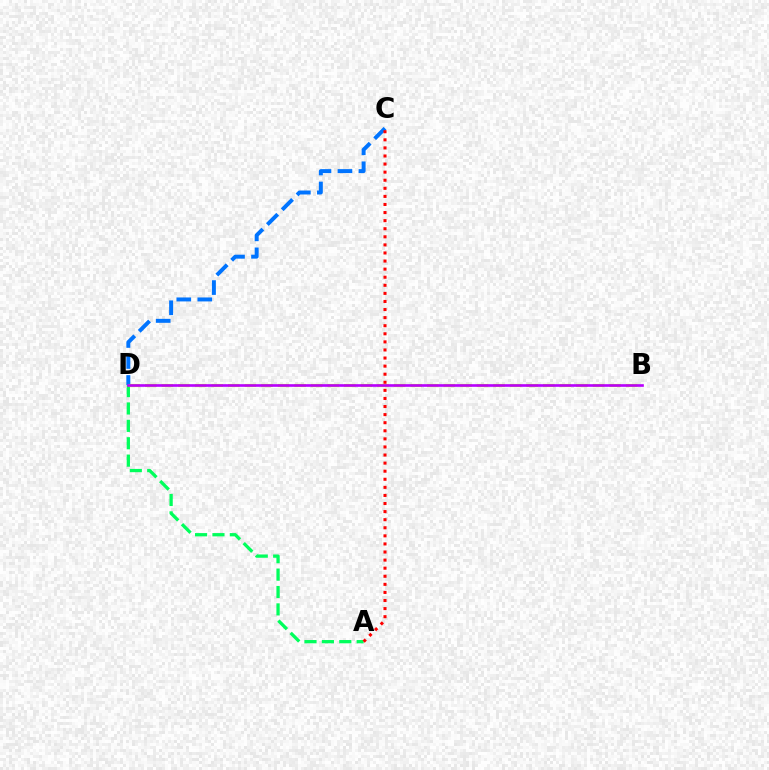{('C', 'D'): [{'color': '#0074ff', 'line_style': 'dashed', 'thickness': 2.85}], ('A', 'D'): [{'color': '#00ff5c', 'line_style': 'dashed', 'thickness': 2.36}], ('A', 'C'): [{'color': '#ff0000', 'line_style': 'dotted', 'thickness': 2.2}], ('B', 'D'): [{'color': '#d1ff00', 'line_style': 'dashed', 'thickness': 2.25}, {'color': '#b900ff', 'line_style': 'solid', 'thickness': 1.91}]}